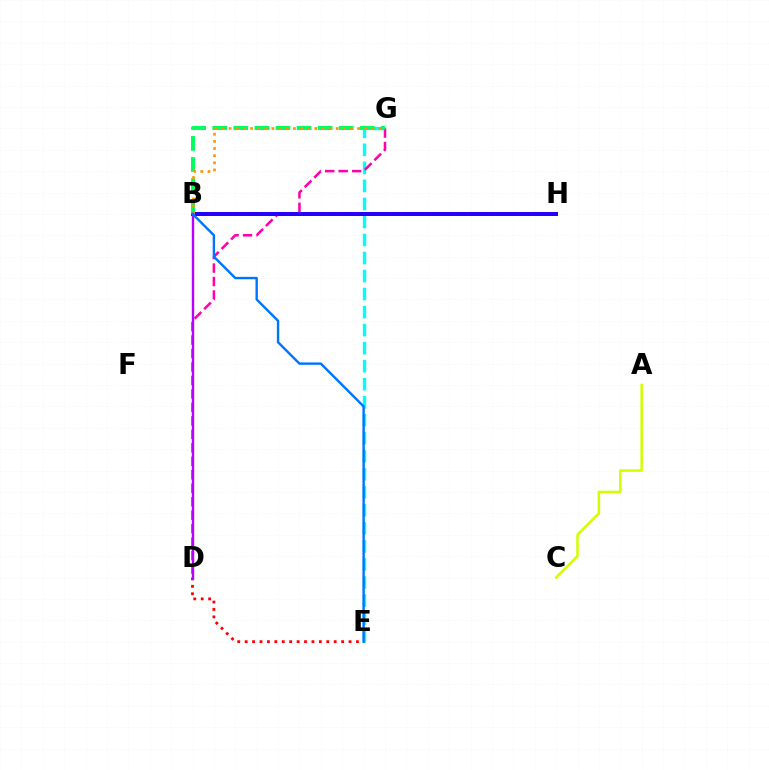{('E', 'G'): [{'color': '#00fff6', 'line_style': 'dashed', 'thickness': 2.45}], ('D', 'G'): [{'color': '#ff00ac', 'line_style': 'dashed', 'thickness': 1.83}], ('B', 'H'): [{'color': '#3dff00', 'line_style': 'dotted', 'thickness': 2.03}, {'color': '#2500ff', 'line_style': 'solid', 'thickness': 2.88}], ('D', 'E'): [{'color': '#ff0000', 'line_style': 'dotted', 'thickness': 2.02}], ('A', 'C'): [{'color': '#d1ff00', 'line_style': 'solid', 'thickness': 1.81}], ('B', 'G'): [{'color': '#00ff5c', 'line_style': 'dashed', 'thickness': 2.86}, {'color': '#ff9400', 'line_style': 'dotted', 'thickness': 1.94}], ('B', 'D'): [{'color': '#b900ff', 'line_style': 'solid', 'thickness': 1.73}], ('B', 'E'): [{'color': '#0074ff', 'line_style': 'solid', 'thickness': 1.73}]}